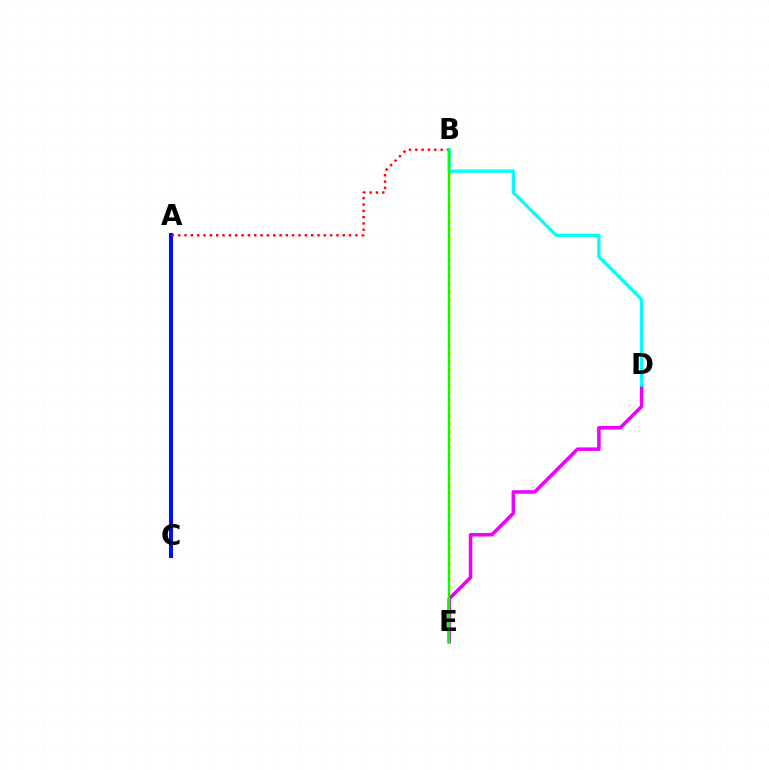{('B', 'E'): [{'color': '#fcf500', 'line_style': 'dotted', 'thickness': 2.11}, {'color': '#08ff00', 'line_style': 'solid', 'thickness': 1.69}], ('D', 'E'): [{'color': '#ee00ff', 'line_style': 'solid', 'thickness': 2.55}], ('A', 'C'): [{'color': '#0010ff', 'line_style': 'solid', 'thickness': 2.92}], ('A', 'B'): [{'color': '#ff0000', 'line_style': 'dotted', 'thickness': 1.72}], ('B', 'D'): [{'color': '#00fff6', 'line_style': 'solid', 'thickness': 2.4}]}